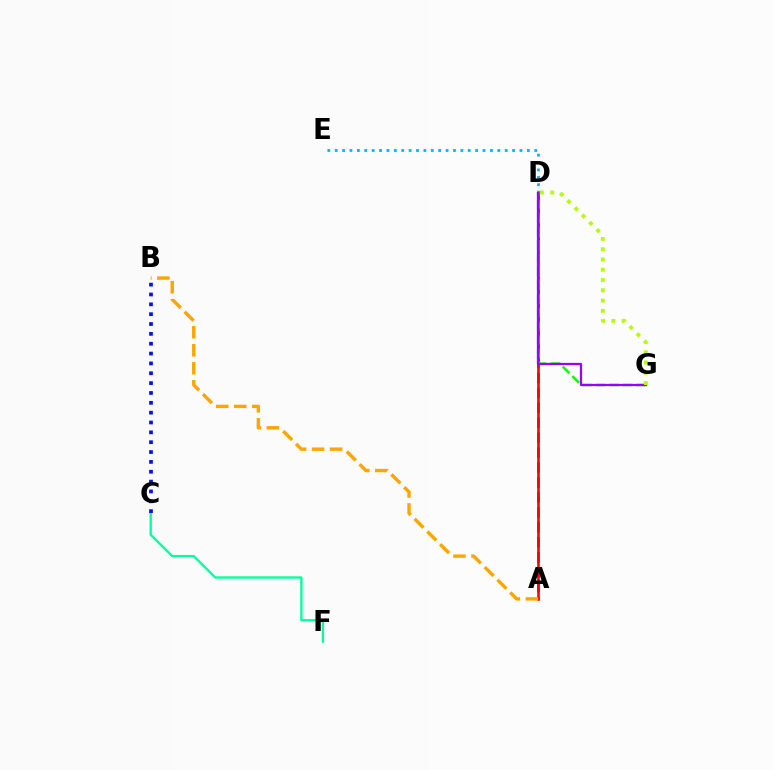{('C', 'F'): [{'color': '#00ff9d', 'line_style': 'solid', 'thickness': 1.67}], ('A', 'D'): [{'color': '#ff00bd', 'line_style': 'dashed', 'thickness': 2.03}, {'color': '#ff0000', 'line_style': 'solid', 'thickness': 1.86}], ('D', 'E'): [{'color': '#00b5ff', 'line_style': 'dotted', 'thickness': 2.01}], ('D', 'G'): [{'color': '#08ff00', 'line_style': 'dashed', 'thickness': 1.84}, {'color': '#9b00ff', 'line_style': 'solid', 'thickness': 1.61}, {'color': '#b3ff00', 'line_style': 'dotted', 'thickness': 2.79}], ('B', 'C'): [{'color': '#0010ff', 'line_style': 'dotted', 'thickness': 2.68}], ('A', 'B'): [{'color': '#ffa500', 'line_style': 'dashed', 'thickness': 2.45}]}